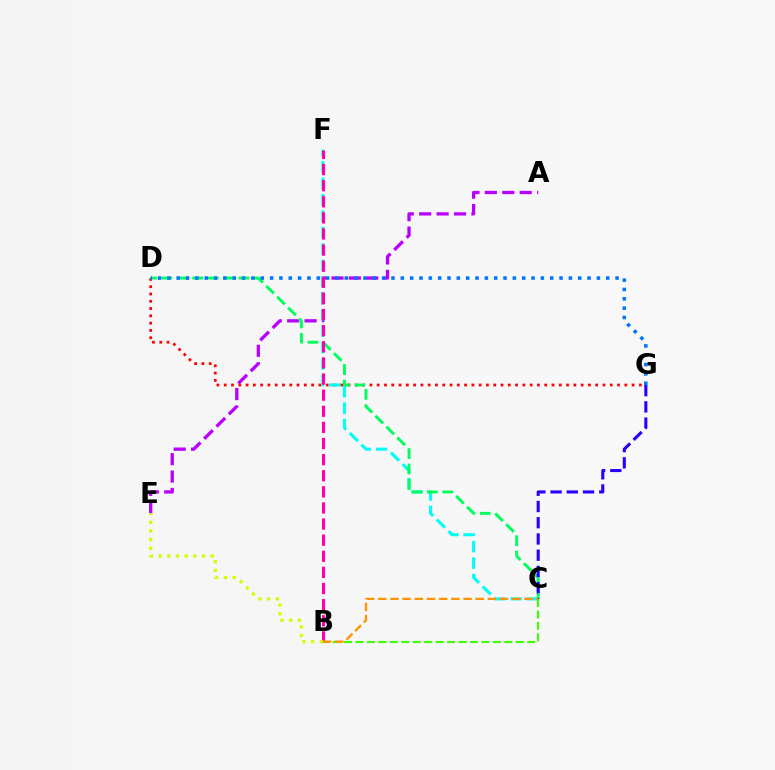{('A', 'E'): [{'color': '#b900ff', 'line_style': 'dashed', 'thickness': 2.37}], ('D', 'G'): [{'color': '#ff0000', 'line_style': 'dotted', 'thickness': 1.98}, {'color': '#0074ff', 'line_style': 'dotted', 'thickness': 2.54}], ('C', 'F'): [{'color': '#00fff6', 'line_style': 'dashed', 'thickness': 2.23}], ('C', 'D'): [{'color': '#00ff5c', 'line_style': 'dashed', 'thickness': 2.1}], ('B', 'C'): [{'color': '#3dff00', 'line_style': 'dashed', 'thickness': 1.56}, {'color': '#ff9400', 'line_style': 'dashed', 'thickness': 1.66}], ('C', 'G'): [{'color': '#2500ff', 'line_style': 'dashed', 'thickness': 2.2}], ('B', 'F'): [{'color': '#ff00ac', 'line_style': 'dashed', 'thickness': 2.19}], ('B', 'E'): [{'color': '#d1ff00', 'line_style': 'dotted', 'thickness': 2.36}]}